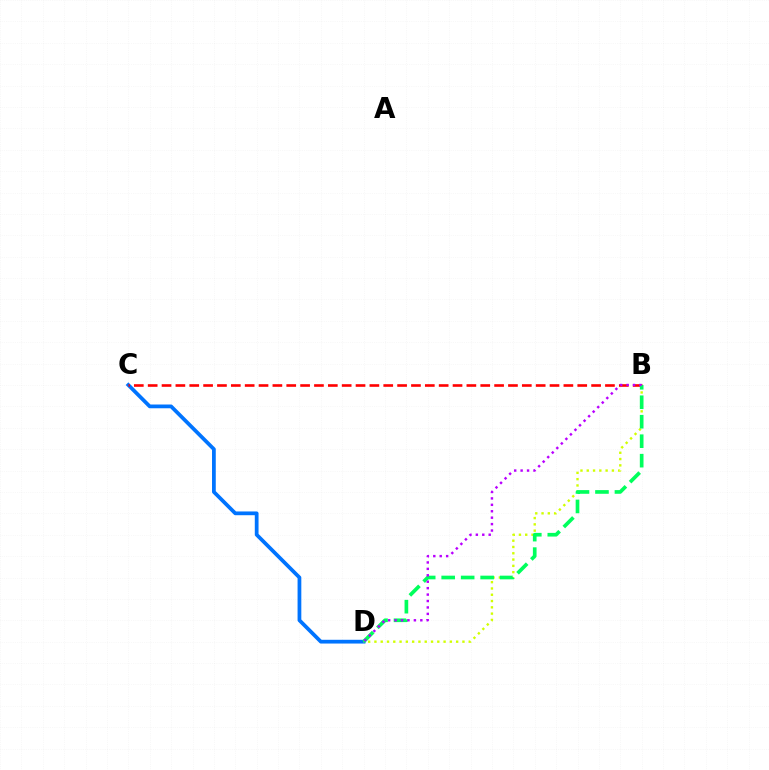{('C', 'D'): [{'color': '#0074ff', 'line_style': 'solid', 'thickness': 2.7}], ('B', 'D'): [{'color': '#d1ff00', 'line_style': 'dotted', 'thickness': 1.71}, {'color': '#00ff5c', 'line_style': 'dashed', 'thickness': 2.65}, {'color': '#b900ff', 'line_style': 'dotted', 'thickness': 1.75}], ('B', 'C'): [{'color': '#ff0000', 'line_style': 'dashed', 'thickness': 1.88}]}